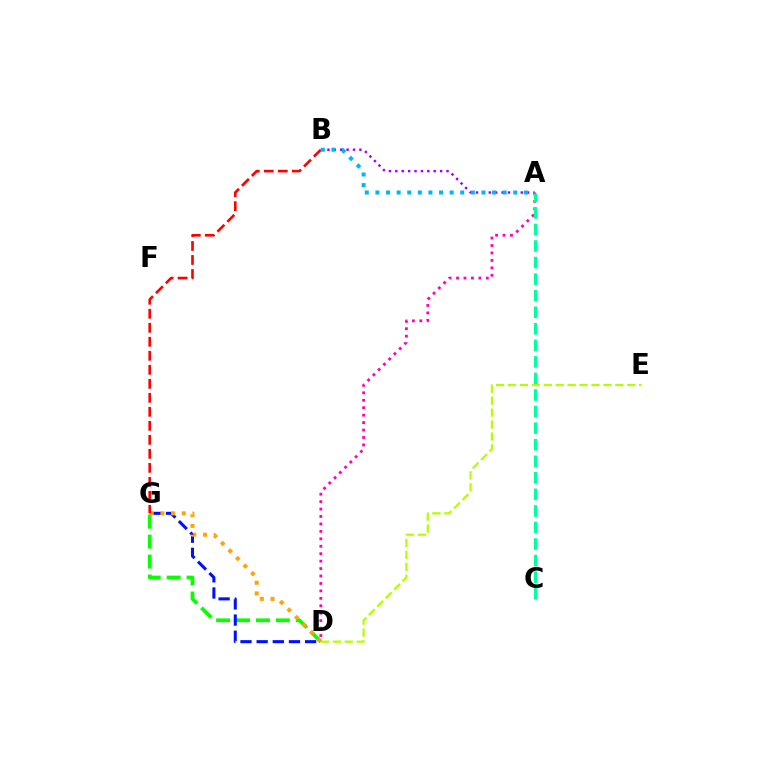{('D', 'G'): [{'color': '#08ff00', 'line_style': 'dashed', 'thickness': 2.71}, {'color': '#0010ff', 'line_style': 'dashed', 'thickness': 2.2}, {'color': '#ffa500', 'line_style': 'dotted', 'thickness': 2.9}], ('A', 'B'): [{'color': '#9b00ff', 'line_style': 'dotted', 'thickness': 1.74}, {'color': '#00b5ff', 'line_style': 'dotted', 'thickness': 2.88}], ('A', 'D'): [{'color': '#ff00bd', 'line_style': 'dotted', 'thickness': 2.02}], ('A', 'C'): [{'color': '#00ff9d', 'line_style': 'dashed', 'thickness': 2.25}], ('B', 'G'): [{'color': '#ff0000', 'line_style': 'dashed', 'thickness': 1.9}], ('D', 'E'): [{'color': '#b3ff00', 'line_style': 'dashed', 'thickness': 1.62}]}